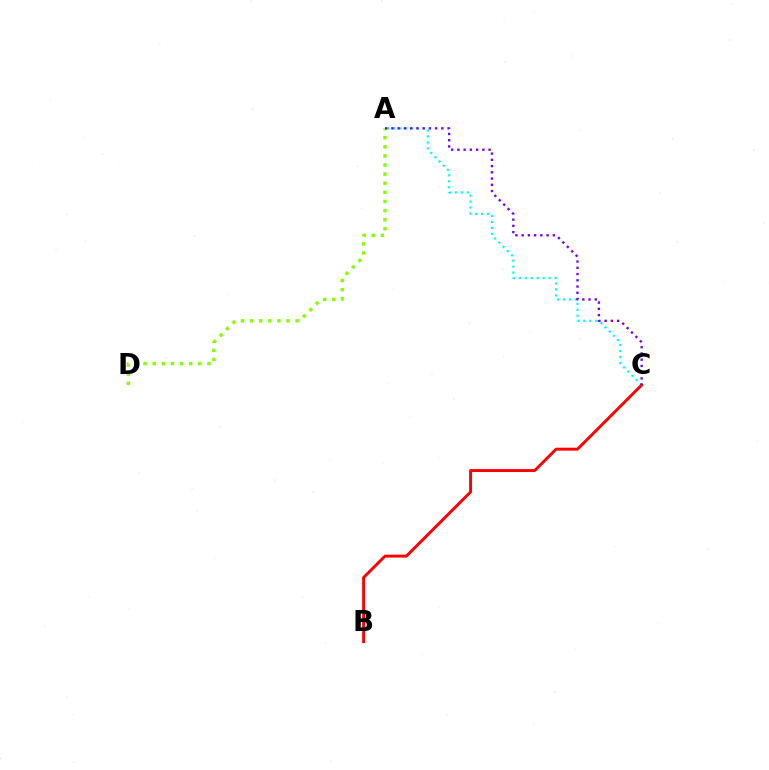{('A', 'C'): [{'color': '#00fff6', 'line_style': 'dotted', 'thickness': 1.62}, {'color': '#7200ff', 'line_style': 'dotted', 'thickness': 1.7}], ('B', 'C'): [{'color': '#ff0000', 'line_style': 'solid', 'thickness': 2.11}], ('A', 'D'): [{'color': '#84ff00', 'line_style': 'dotted', 'thickness': 2.48}]}